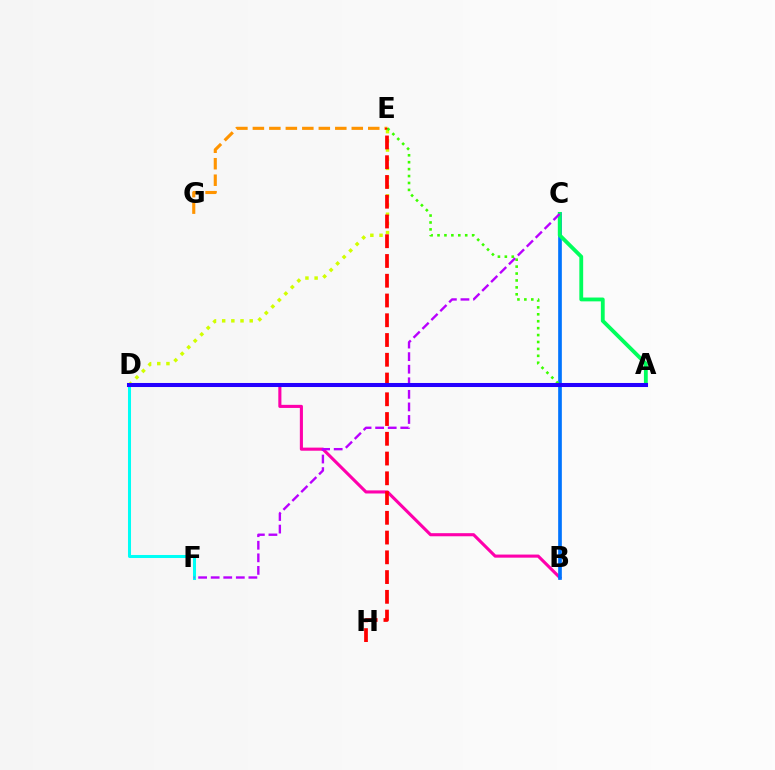{('B', 'D'): [{'color': '#ff00ac', 'line_style': 'solid', 'thickness': 2.23}], ('E', 'G'): [{'color': '#ff9400', 'line_style': 'dashed', 'thickness': 2.24}], ('D', 'E'): [{'color': '#d1ff00', 'line_style': 'dotted', 'thickness': 2.49}], ('B', 'C'): [{'color': '#0074ff', 'line_style': 'solid', 'thickness': 2.65}], ('E', 'H'): [{'color': '#ff0000', 'line_style': 'dashed', 'thickness': 2.68}], ('D', 'F'): [{'color': '#00fff6', 'line_style': 'solid', 'thickness': 2.18}], ('A', 'C'): [{'color': '#00ff5c', 'line_style': 'solid', 'thickness': 2.76}], ('A', 'E'): [{'color': '#3dff00', 'line_style': 'dotted', 'thickness': 1.88}], ('C', 'F'): [{'color': '#b900ff', 'line_style': 'dashed', 'thickness': 1.71}], ('A', 'D'): [{'color': '#2500ff', 'line_style': 'solid', 'thickness': 2.91}]}